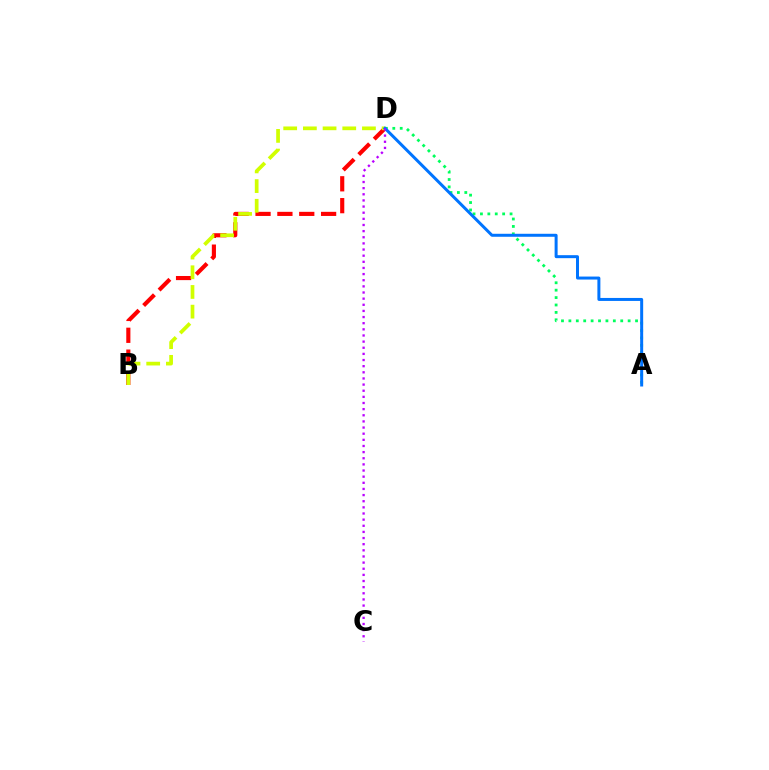{('B', 'D'): [{'color': '#ff0000', 'line_style': 'dashed', 'thickness': 2.97}, {'color': '#d1ff00', 'line_style': 'dashed', 'thickness': 2.67}], ('A', 'D'): [{'color': '#00ff5c', 'line_style': 'dotted', 'thickness': 2.01}, {'color': '#0074ff', 'line_style': 'solid', 'thickness': 2.15}], ('C', 'D'): [{'color': '#b900ff', 'line_style': 'dotted', 'thickness': 1.67}]}